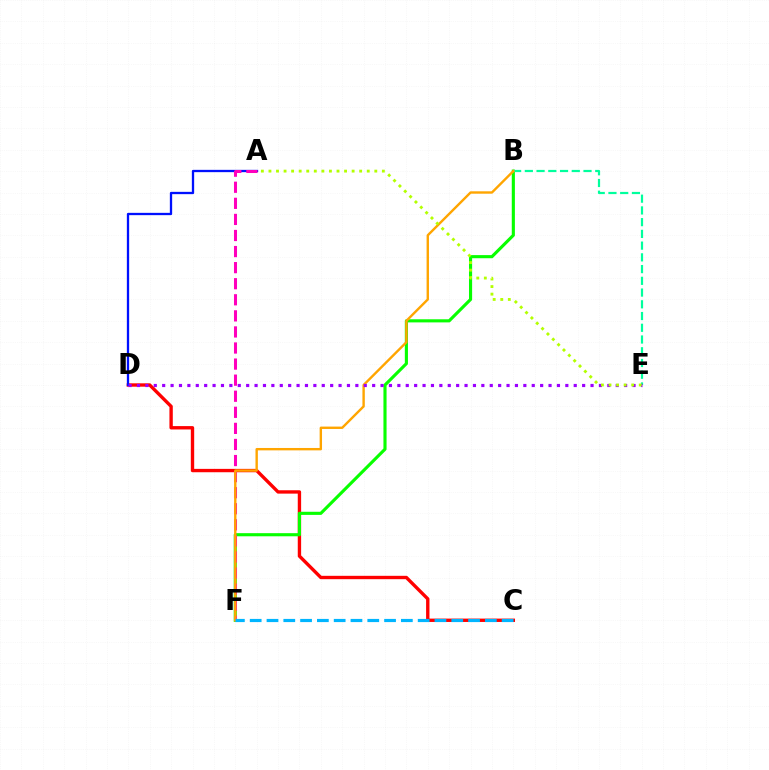{('C', 'D'): [{'color': '#ff0000', 'line_style': 'solid', 'thickness': 2.42}], ('B', 'F'): [{'color': '#08ff00', 'line_style': 'solid', 'thickness': 2.25}, {'color': '#ffa500', 'line_style': 'solid', 'thickness': 1.72}], ('A', 'D'): [{'color': '#0010ff', 'line_style': 'solid', 'thickness': 1.66}], ('A', 'F'): [{'color': '#ff00bd', 'line_style': 'dashed', 'thickness': 2.18}], ('B', 'E'): [{'color': '#00ff9d', 'line_style': 'dashed', 'thickness': 1.59}], ('D', 'E'): [{'color': '#9b00ff', 'line_style': 'dotted', 'thickness': 2.28}], ('A', 'E'): [{'color': '#b3ff00', 'line_style': 'dotted', 'thickness': 2.05}], ('C', 'F'): [{'color': '#00b5ff', 'line_style': 'dashed', 'thickness': 2.28}]}